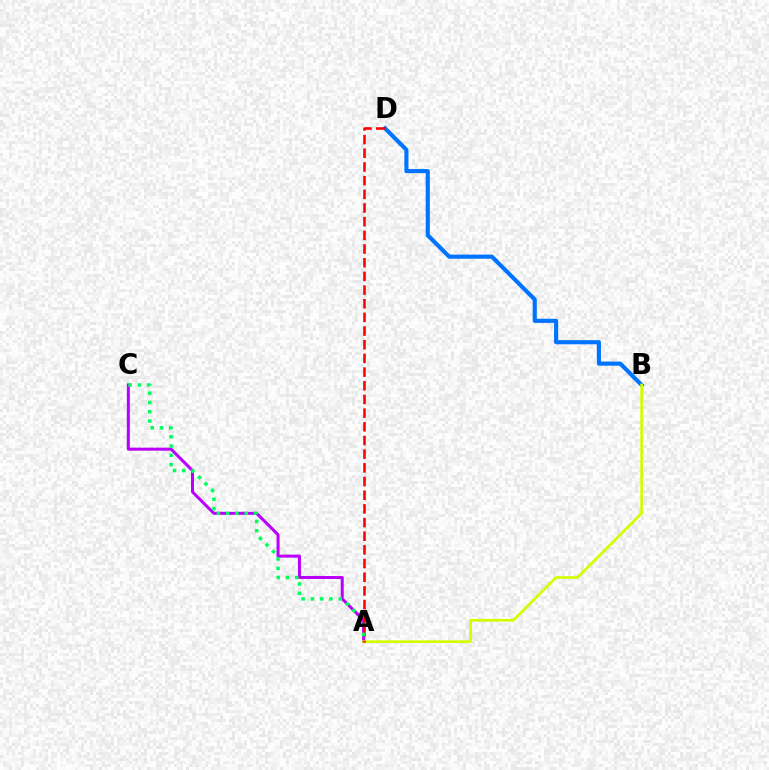{('A', 'C'): [{'color': '#b900ff', 'line_style': 'solid', 'thickness': 2.18}, {'color': '#00ff5c', 'line_style': 'dotted', 'thickness': 2.52}], ('B', 'D'): [{'color': '#0074ff', 'line_style': 'solid', 'thickness': 2.97}], ('A', 'B'): [{'color': '#d1ff00', 'line_style': 'solid', 'thickness': 1.96}], ('A', 'D'): [{'color': '#ff0000', 'line_style': 'dashed', 'thickness': 1.86}]}